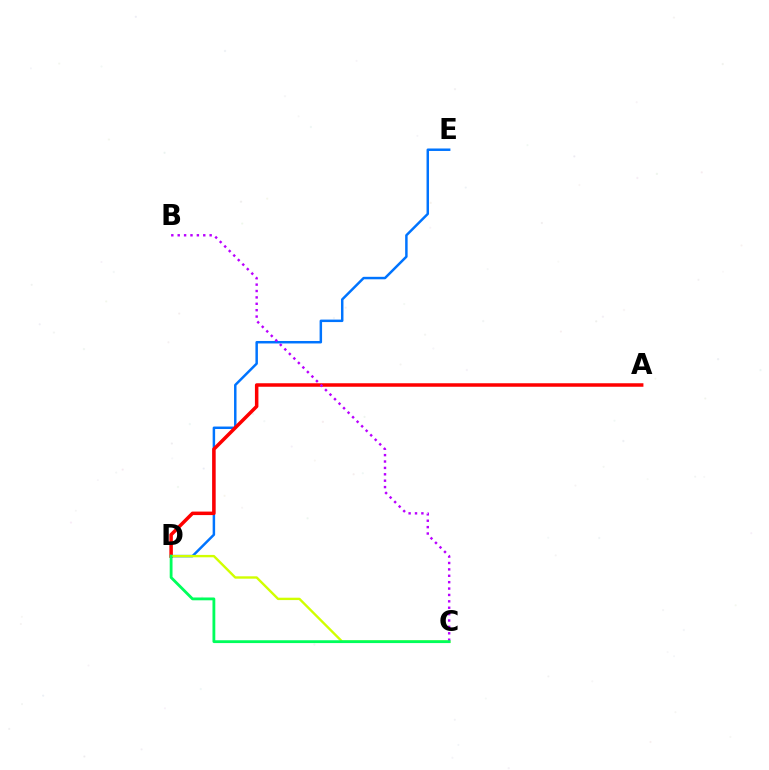{('D', 'E'): [{'color': '#0074ff', 'line_style': 'solid', 'thickness': 1.78}], ('A', 'D'): [{'color': '#ff0000', 'line_style': 'solid', 'thickness': 2.52}], ('C', 'D'): [{'color': '#d1ff00', 'line_style': 'solid', 'thickness': 1.71}, {'color': '#00ff5c', 'line_style': 'solid', 'thickness': 2.03}], ('B', 'C'): [{'color': '#b900ff', 'line_style': 'dotted', 'thickness': 1.74}]}